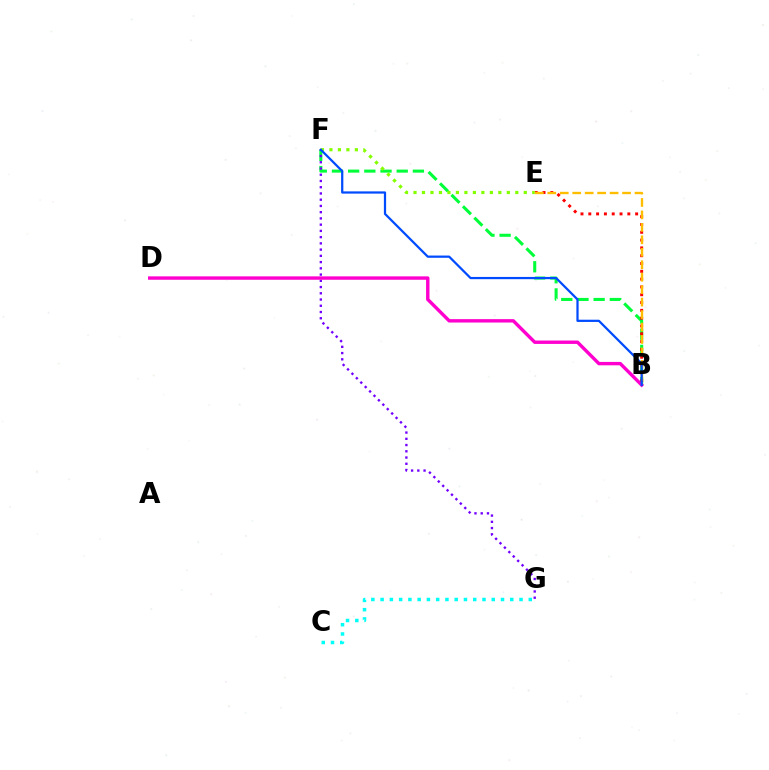{('C', 'G'): [{'color': '#00fff6', 'line_style': 'dotted', 'thickness': 2.52}], ('B', 'F'): [{'color': '#00ff39', 'line_style': 'dashed', 'thickness': 2.2}, {'color': '#004bff', 'line_style': 'solid', 'thickness': 1.61}], ('B', 'E'): [{'color': '#ff0000', 'line_style': 'dotted', 'thickness': 2.12}, {'color': '#ffbd00', 'line_style': 'dashed', 'thickness': 1.69}], ('E', 'F'): [{'color': '#84ff00', 'line_style': 'dotted', 'thickness': 2.3}], ('F', 'G'): [{'color': '#7200ff', 'line_style': 'dotted', 'thickness': 1.7}], ('B', 'D'): [{'color': '#ff00cf', 'line_style': 'solid', 'thickness': 2.45}]}